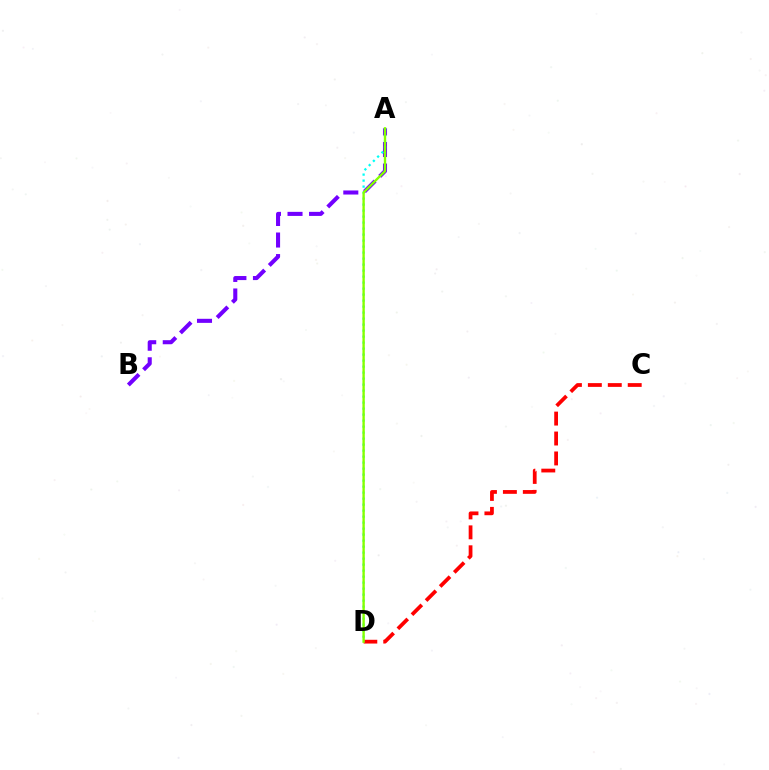{('A', 'B'): [{'color': '#7200ff', 'line_style': 'dashed', 'thickness': 2.93}], ('A', 'D'): [{'color': '#00fff6', 'line_style': 'dotted', 'thickness': 1.63}, {'color': '#84ff00', 'line_style': 'solid', 'thickness': 1.71}], ('C', 'D'): [{'color': '#ff0000', 'line_style': 'dashed', 'thickness': 2.71}]}